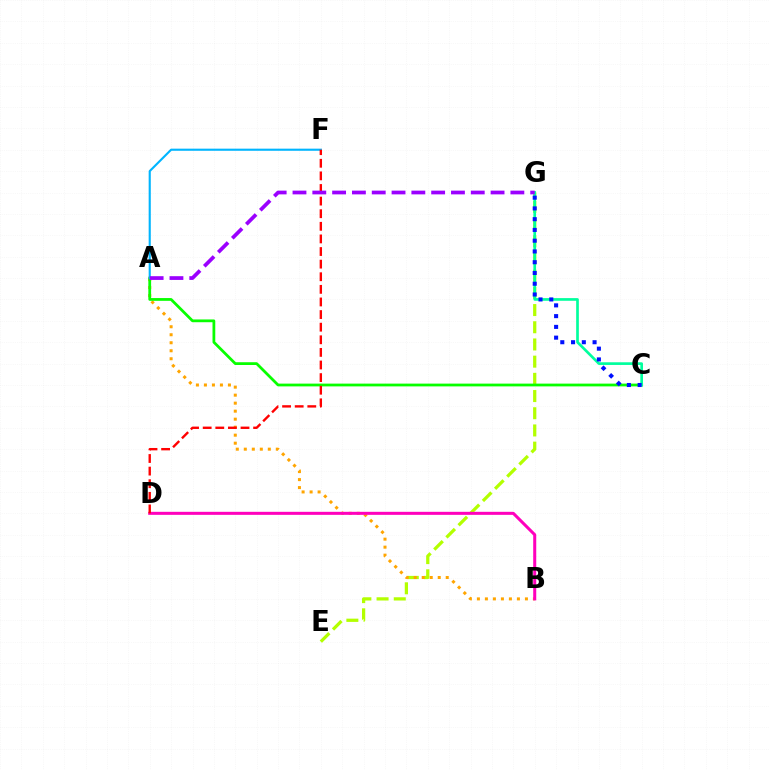{('E', 'G'): [{'color': '#b3ff00', 'line_style': 'dashed', 'thickness': 2.34}], ('A', 'B'): [{'color': '#ffa500', 'line_style': 'dotted', 'thickness': 2.17}], ('A', 'C'): [{'color': '#08ff00', 'line_style': 'solid', 'thickness': 1.99}], ('C', 'G'): [{'color': '#00ff9d', 'line_style': 'solid', 'thickness': 1.92}, {'color': '#0010ff', 'line_style': 'dotted', 'thickness': 2.92}], ('A', 'F'): [{'color': '#00b5ff', 'line_style': 'solid', 'thickness': 1.53}], ('B', 'D'): [{'color': '#ff00bd', 'line_style': 'solid', 'thickness': 2.18}], ('D', 'F'): [{'color': '#ff0000', 'line_style': 'dashed', 'thickness': 1.71}], ('A', 'G'): [{'color': '#9b00ff', 'line_style': 'dashed', 'thickness': 2.69}]}